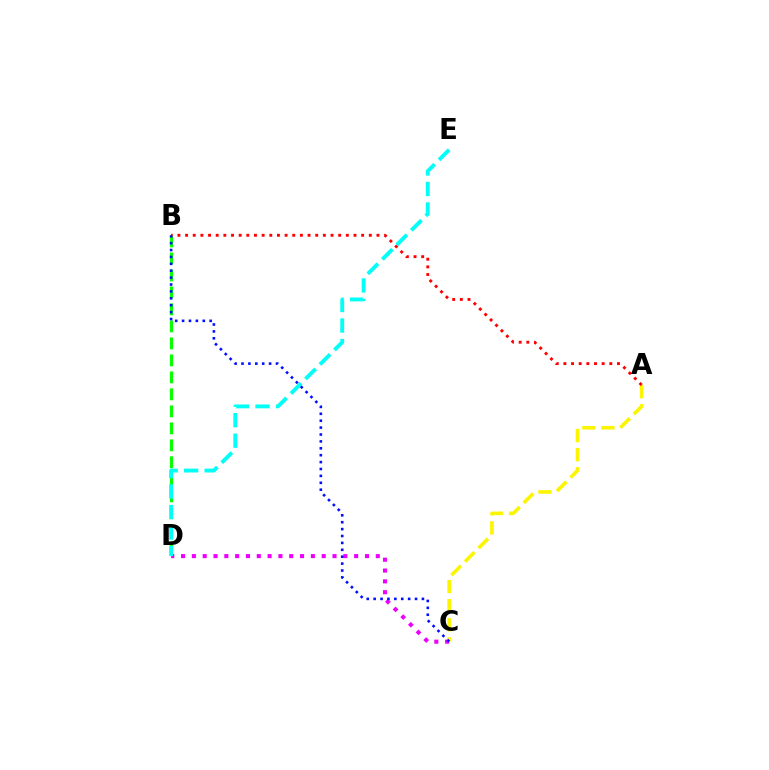{('A', 'C'): [{'color': '#fcf500', 'line_style': 'dashed', 'thickness': 2.6}], ('C', 'D'): [{'color': '#ee00ff', 'line_style': 'dotted', 'thickness': 2.94}], ('B', 'D'): [{'color': '#08ff00', 'line_style': 'dashed', 'thickness': 2.31}], ('A', 'B'): [{'color': '#ff0000', 'line_style': 'dotted', 'thickness': 2.08}], ('D', 'E'): [{'color': '#00fff6', 'line_style': 'dashed', 'thickness': 2.78}], ('B', 'C'): [{'color': '#0010ff', 'line_style': 'dotted', 'thickness': 1.87}]}